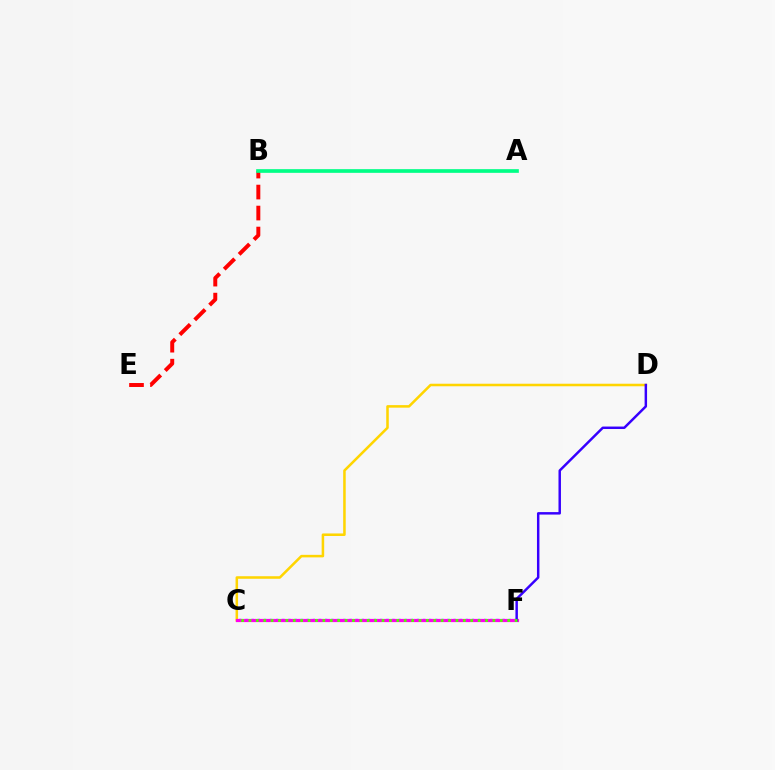{('B', 'E'): [{'color': '#ff0000', 'line_style': 'dashed', 'thickness': 2.85}], ('C', 'D'): [{'color': '#ffd500', 'line_style': 'solid', 'thickness': 1.83}], ('C', 'F'): [{'color': '#009eff', 'line_style': 'dotted', 'thickness': 1.66}, {'color': '#ff00ed', 'line_style': 'solid', 'thickness': 2.31}, {'color': '#4fff00', 'line_style': 'dotted', 'thickness': 2.01}], ('D', 'F'): [{'color': '#3700ff', 'line_style': 'solid', 'thickness': 1.78}], ('A', 'B'): [{'color': '#00ff86', 'line_style': 'solid', 'thickness': 2.65}]}